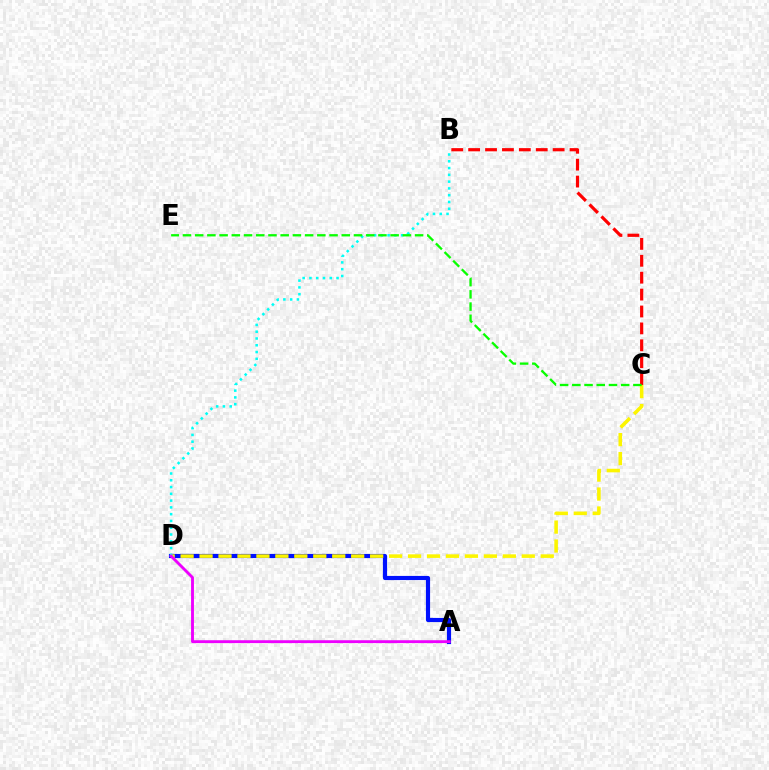{('A', 'D'): [{'color': '#0010ff', 'line_style': 'solid', 'thickness': 2.99}, {'color': '#ee00ff', 'line_style': 'solid', 'thickness': 2.07}], ('C', 'D'): [{'color': '#fcf500', 'line_style': 'dashed', 'thickness': 2.57}], ('B', 'D'): [{'color': '#00fff6', 'line_style': 'dotted', 'thickness': 1.84}], ('B', 'C'): [{'color': '#ff0000', 'line_style': 'dashed', 'thickness': 2.3}], ('C', 'E'): [{'color': '#08ff00', 'line_style': 'dashed', 'thickness': 1.66}]}